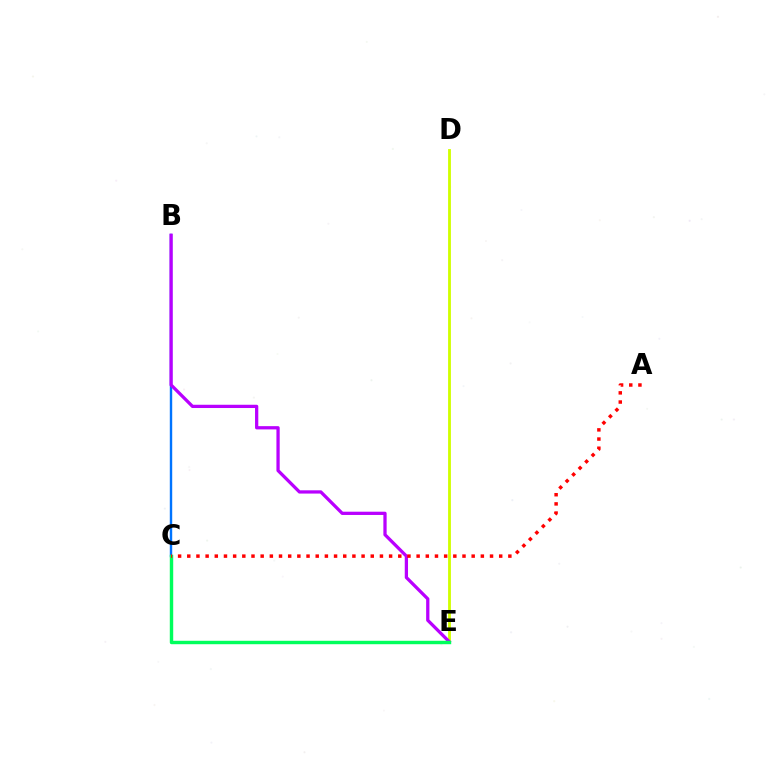{('D', 'E'): [{'color': '#d1ff00', 'line_style': 'solid', 'thickness': 2.04}], ('B', 'C'): [{'color': '#0074ff', 'line_style': 'solid', 'thickness': 1.74}], ('B', 'E'): [{'color': '#b900ff', 'line_style': 'solid', 'thickness': 2.35}], ('C', 'E'): [{'color': '#00ff5c', 'line_style': 'solid', 'thickness': 2.46}], ('A', 'C'): [{'color': '#ff0000', 'line_style': 'dotted', 'thickness': 2.49}]}